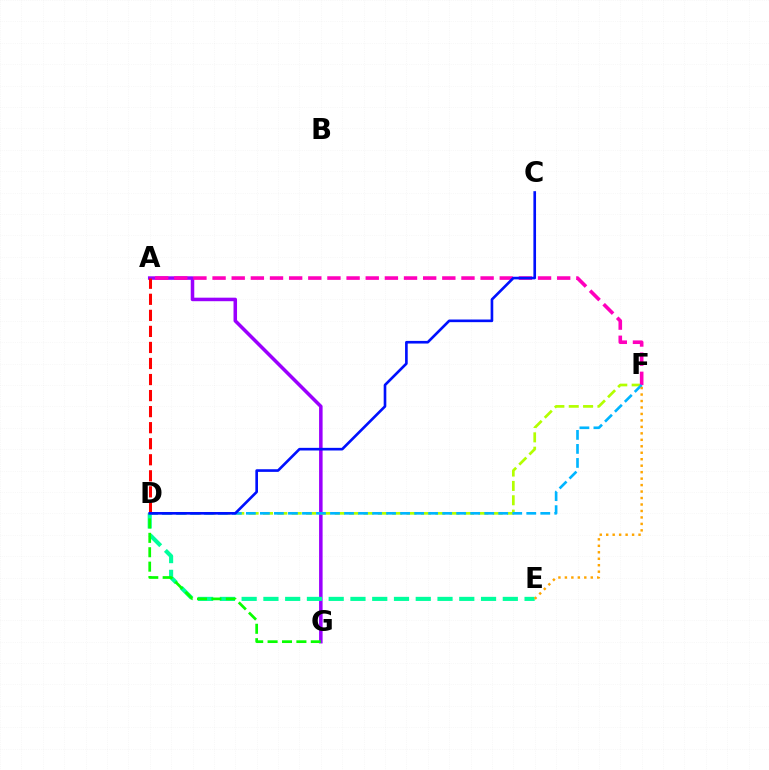{('A', 'G'): [{'color': '#9b00ff', 'line_style': 'solid', 'thickness': 2.54}], ('D', 'F'): [{'color': '#b3ff00', 'line_style': 'dashed', 'thickness': 1.95}, {'color': '#00b5ff', 'line_style': 'dashed', 'thickness': 1.9}], ('D', 'E'): [{'color': '#00ff9d', 'line_style': 'dashed', 'thickness': 2.96}], ('A', 'F'): [{'color': '#ff00bd', 'line_style': 'dashed', 'thickness': 2.6}], ('D', 'G'): [{'color': '#08ff00', 'line_style': 'dashed', 'thickness': 1.96}], ('A', 'D'): [{'color': '#ff0000', 'line_style': 'dashed', 'thickness': 2.18}], ('E', 'F'): [{'color': '#ffa500', 'line_style': 'dotted', 'thickness': 1.76}], ('C', 'D'): [{'color': '#0010ff', 'line_style': 'solid', 'thickness': 1.9}]}